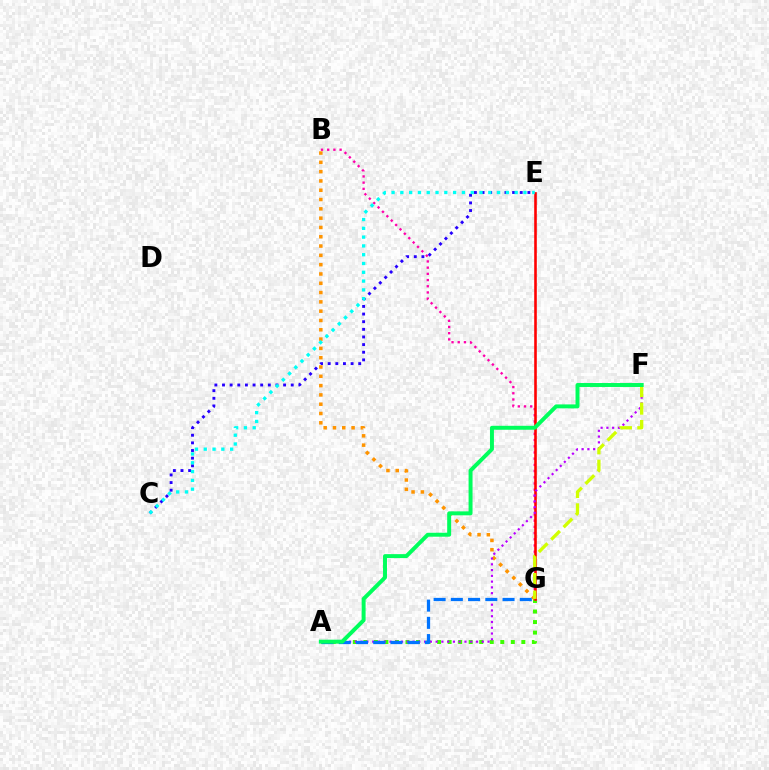{('A', 'G'): [{'color': '#3dff00', 'line_style': 'dotted', 'thickness': 2.86}, {'color': '#0074ff', 'line_style': 'dashed', 'thickness': 2.34}], ('B', 'G'): [{'color': '#ff00ac', 'line_style': 'dotted', 'thickness': 1.68}, {'color': '#ff9400', 'line_style': 'dotted', 'thickness': 2.53}], ('C', 'E'): [{'color': '#2500ff', 'line_style': 'dotted', 'thickness': 2.07}, {'color': '#00fff6', 'line_style': 'dotted', 'thickness': 2.39}], ('E', 'G'): [{'color': '#ff0000', 'line_style': 'solid', 'thickness': 1.87}], ('A', 'F'): [{'color': '#b900ff', 'line_style': 'dotted', 'thickness': 1.57}, {'color': '#00ff5c', 'line_style': 'solid', 'thickness': 2.85}], ('F', 'G'): [{'color': '#d1ff00', 'line_style': 'dashed', 'thickness': 2.38}]}